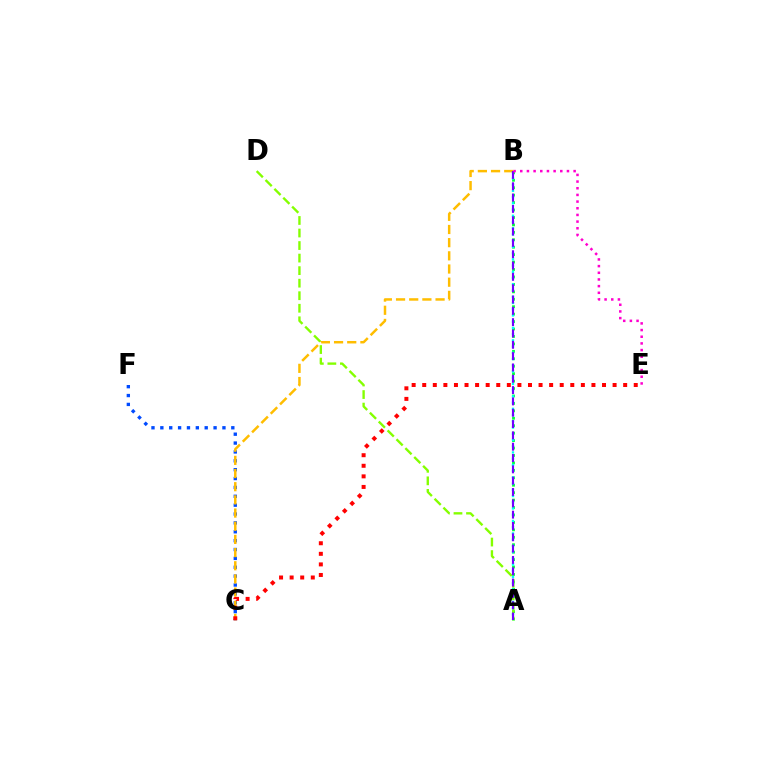{('A', 'B'): [{'color': '#00ff39', 'line_style': 'dotted', 'thickness': 2.02}, {'color': '#00fff6', 'line_style': 'dotted', 'thickness': 1.69}, {'color': '#7200ff', 'line_style': 'dashed', 'thickness': 1.54}], ('C', 'F'): [{'color': '#004bff', 'line_style': 'dotted', 'thickness': 2.41}], ('B', 'C'): [{'color': '#ffbd00', 'line_style': 'dashed', 'thickness': 1.79}], ('A', 'D'): [{'color': '#84ff00', 'line_style': 'dashed', 'thickness': 1.7}], ('B', 'E'): [{'color': '#ff00cf', 'line_style': 'dotted', 'thickness': 1.81}], ('C', 'E'): [{'color': '#ff0000', 'line_style': 'dotted', 'thickness': 2.87}]}